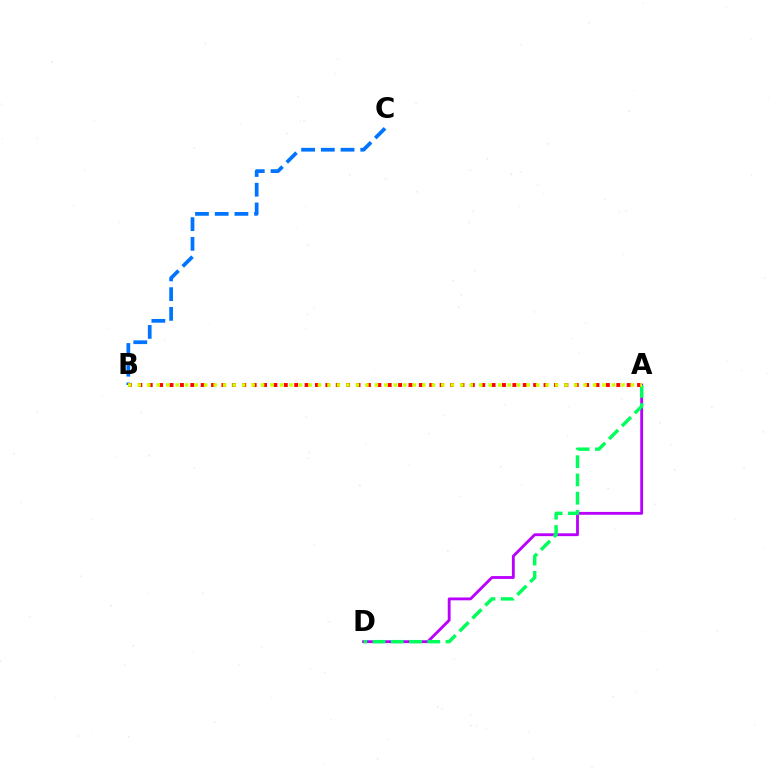{('B', 'C'): [{'color': '#0074ff', 'line_style': 'dashed', 'thickness': 2.68}], ('A', 'D'): [{'color': '#b900ff', 'line_style': 'solid', 'thickness': 2.04}, {'color': '#00ff5c', 'line_style': 'dashed', 'thickness': 2.48}], ('A', 'B'): [{'color': '#ff0000', 'line_style': 'dotted', 'thickness': 2.82}, {'color': '#d1ff00', 'line_style': 'dotted', 'thickness': 2.58}]}